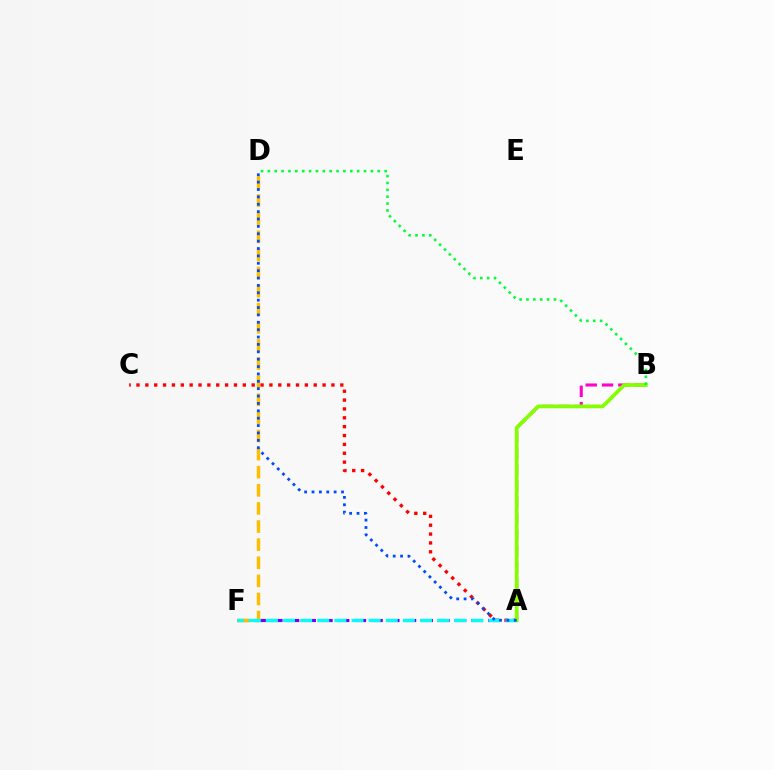{('A', 'F'): [{'color': '#7200ff', 'line_style': 'dashed', 'thickness': 2.27}, {'color': '#00fff6', 'line_style': 'dashed', 'thickness': 2.32}], ('A', 'C'): [{'color': '#ff0000', 'line_style': 'dotted', 'thickness': 2.41}], ('D', 'F'): [{'color': '#ffbd00', 'line_style': 'dashed', 'thickness': 2.46}], ('A', 'B'): [{'color': '#ff00cf', 'line_style': 'dashed', 'thickness': 2.22}, {'color': '#84ff00', 'line_style': 'solid', 'thickness': 2.69}], ('A', 'D'): [{'color': '#004bff', 'line_style': 'dotted', 'thickness': 2.0}], ('B', 'D'): [{'color': '#00ff39', 'line_style': 'dotted', 'thickness': 1.87}]}